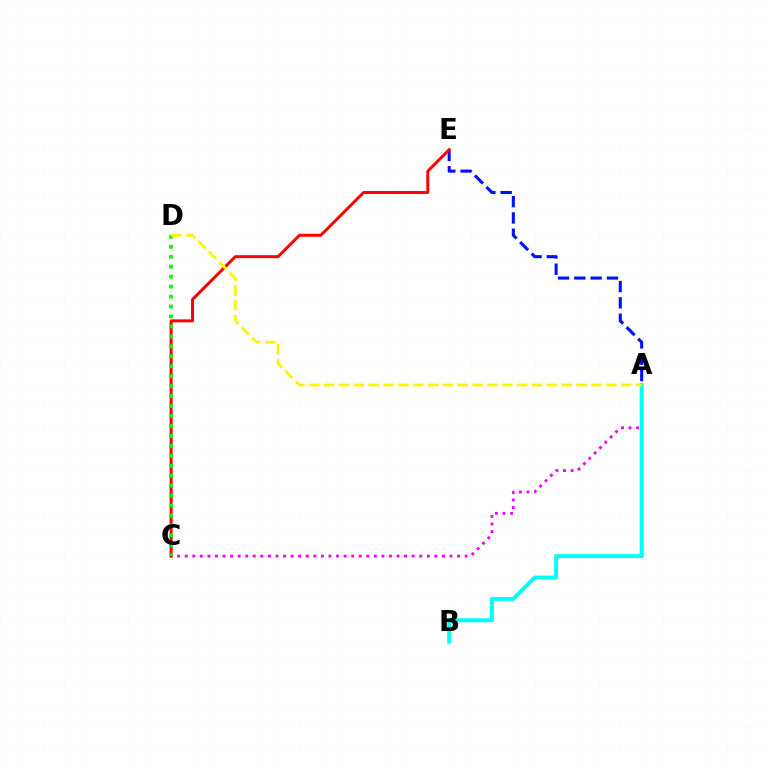{('A', 'C'): [{'color': '#ee00ff', 'line_style': 'dotted', 'thickness': 2.06}], ('A', 'E'): [{'color': '#0010ff', 'line_style': 'dashed', 'thickness': 2.22}], ('C', 'E'): [{'color': '#ff0000', 'line_style': 'solid', 'thickness': 2.14}], ('A', 'B'): [{'color': '#00fff6', 'line_style': 'solid', 'thickness': 2.84}], ('C', 'D'): [{'color': '#08ff00', 'line_style': 'dotted', 'thickness': 2.7}], ('A', 'D'): [{'color': '#fcf500', 'line_style': 'dashed', 'thickness': 2.02}]}